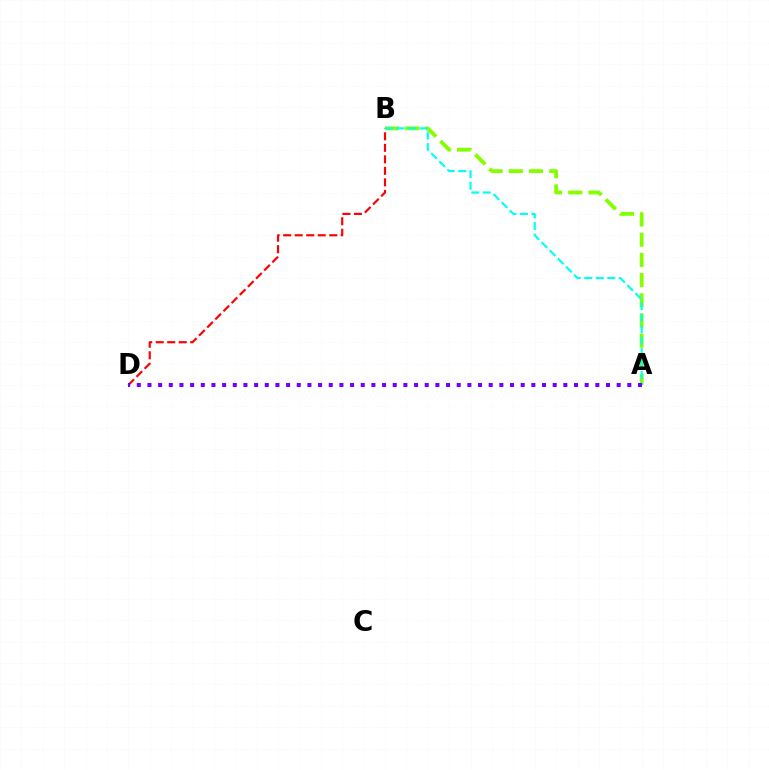{('A', 'B'): [{'color': '#84ff00', 'line_style': 'dashed', 'thickness': 2.75}, {'color': '#00fff6', 'line_style': 'dashed', 'thickness': 1.56}], ('B', 'D'): [{'color': '#ff0000', 'line_style': 'dashed', 'thickness': 1.56}], ('A', 'D'): [{'color': '#7200ff', 'line_style': 'dotted', 'thickness': 2.9}]}